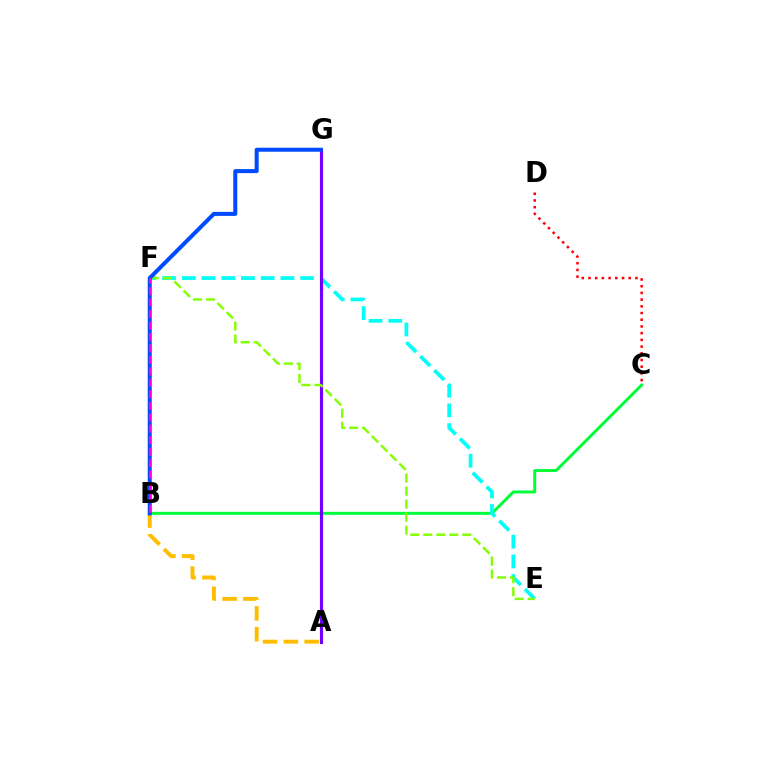{('B', 'C'): [{'color': '#00ff39', 'line_style': 'solid', 'thickness': 2.14}], ('E', 'F'): [{'color': '#00fff6', 'line_style': 'dashed', 'thickness': 2.68}, {'color': '#84ff00', 'line_style': 'dashed', 'thickness': 1.77}], ('A', 'G'): [{'color': '#7200ff', 'line_style': 'solid', 'thickness': 2.25}], ('A', 'B'): [{'color': '#ffbd00', 'line_style': 'dashed', 'thickness': 2.83}], ('B', 'G'): [{'color': '#004bff', 'line_style': 'solid', 'thickness': 2.89}], ('C', 'D'): [{'color': '#ff0000', 'line_style': 'dotted', 'thickness': 1.82}], ('B', 'F'): [{'color': '#ff00cf', 'line_style': 'dashed', 'thickness': 1.56}]}